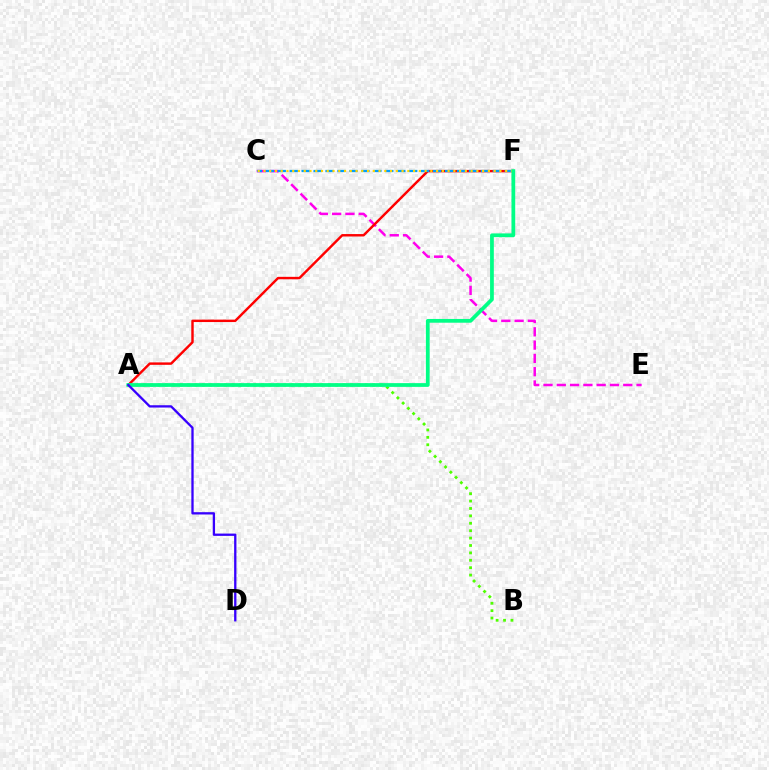{('C', 'E'): [{'color': '#ff00ed', 'line_style': 'dashed', 'thickness': 1.81}], ('A', 'F'): [{'color': '#ff0000', 'line_style': 'solid', 'thickness': 1.75}, {'color': '#00ff86', 'line_style': 'solid', 'thickness': 2.7}], ('A', 'B'): [{'color': '#4fff00', 'line_style': 'dotted', 'thickness': 2.01}], ('C', 'F'): [{'color': '#009eff', 'line_style': 'dashed', 'thickness': 1.62}, {'color': '#ffd500', 'line_style': 'dotted', 'thickness': 1.56}], ('A', 'D'): [{'color': '#3700ff', 'line_style': 'solid', 'thickness': 1.66}]}